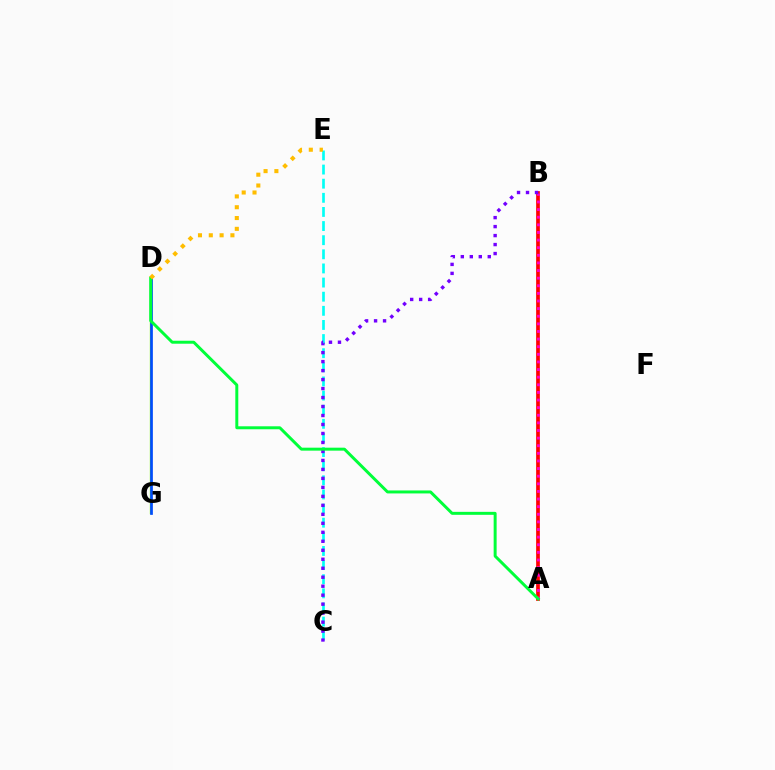{('D', 'G'): [{'color': '#84ff00', 'line_style': 'solid', 'thickness': 1.68}, {'color': '#004bff', 'line_style': 'solid', 'thickness': 1.95}], ('C', 'E'): [{'color': '#00fff6', 'line_style': 'dashed', 'thickness': 1.92}], ('A', 'B'): [{'color': '#ff0000', 'line_style': 'solid', 'thickness': 2.67}, {'color': '#ff00cf', 'line_style': 'dotted', 'thickness': 2.07}], ('B', 'C'): [{'color': '#7200ff', 'line_style': 'dotted', 'thickness': 2.44}], ('A', 'D'): [{'color': '#00ff39', 'line_style': 'solid', 'thickness': 2.14}], ('D', 'E'): [{'color': '#ffbd00', 'line_style': 'dotted', 'thickness': 2.94}]}